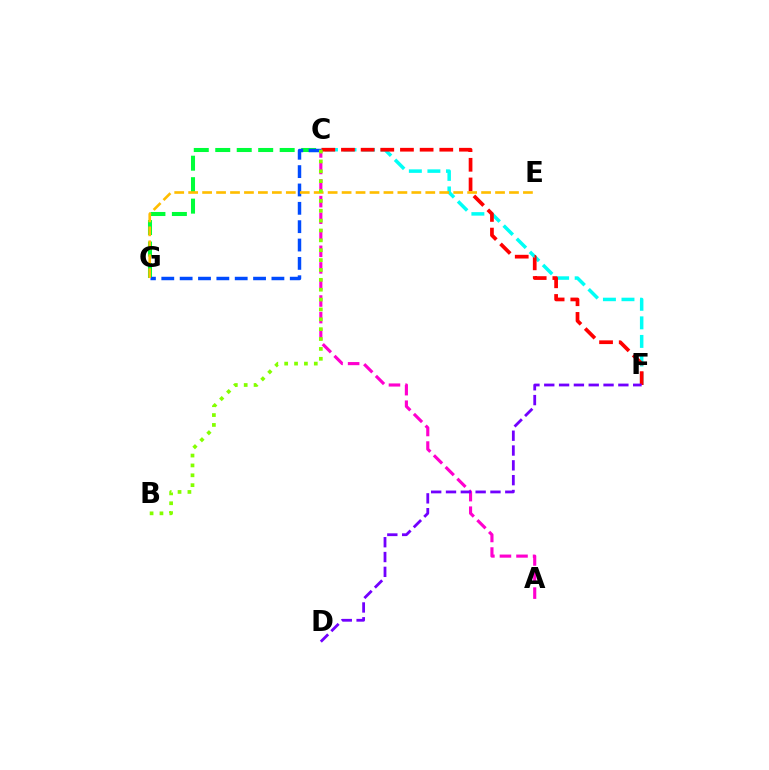{('A', 'C'): [{'color': '#ff00cf', 'line_style': 'dashed', 'thickness': 2.25}], ('C', 'G'): [{'color': '#00ff39', 'line_style': 'dashed', 'thickness': 2.92}, {'color': '#004bff', 'line_style': 'dashed', 'thickness': 2.49}], ('C', 'F'): [{'color': '#00fff6', 'line_style': 'dashed', 'thickness': 2.52}, {'color': '#ff0000', 'line_style': 'dashed', 'thickness': 2.67}], ('E', 'G'): [{'color': '#ffbd00', 'line_style': 'dashed', 'thickness': 1.89}], ('D', 'F'): [{'color': '#7200ff', 'line_style': 'dashed', 'thickness': 2.01}], ('B', 'C'): [{'color': '#84ff00', 'line_style': 'dotted', 'thickness': 2.68}]}